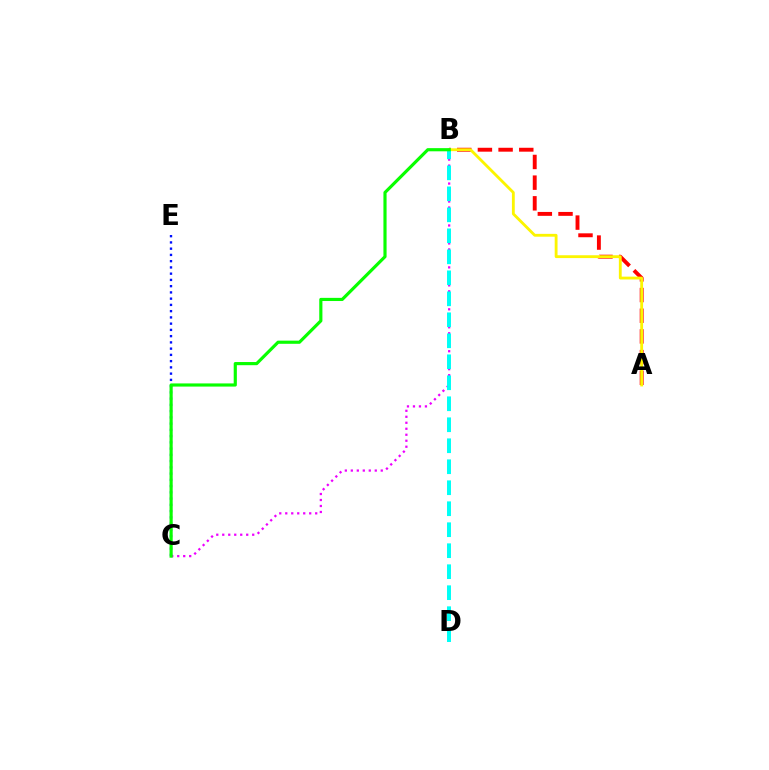{('A', 'B'): [{'color': '#ff0000', 'line_style': 'dashed', 'thickness': 2.81}, {'color': '#fcf500', 'line_style': 'solid', 'thickness': 2.04}], ('C', 'E'): [{'color': '#0010ff', 'line_style': 'dotted', 'thickness': 1.7}], ('B', 'C'): [{'color': '#ee00ff', 'line_style': 'dotted', 'thickness': 1.63}, {'color': '#08ff00', 'line_style': 'solid', 'thickness': 2.28}], ('B', 'D'): [{'color': '#00fff6', 'line_style': 'dashed', 'thickness': 2.85}]}